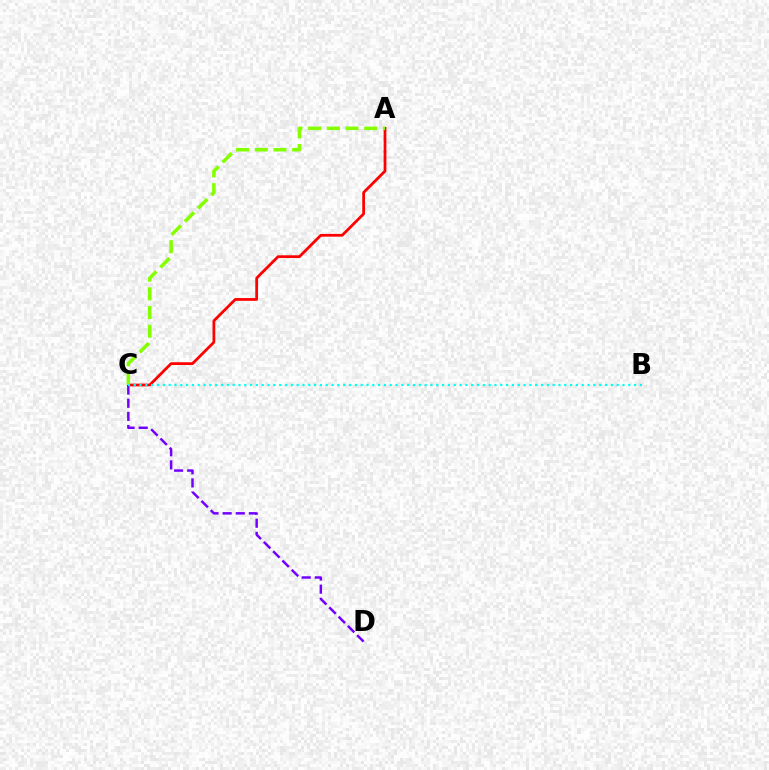{('A', 'C'): [{'color': '#ff0000', 'line_style': 'solid', 'thickness': 1.99}, {'color': '#84ff00', 'line_style': 'dashed', 'thickness': 2.54}], ('C', 'D'): [{'color': '#7200ff', 'line_style': 'dashed', 'thickness': 1.78}], ('B', 'C'): [{'color': '#00fff6', 'line_style': 'dotted', 'thickness': 1.58}]}